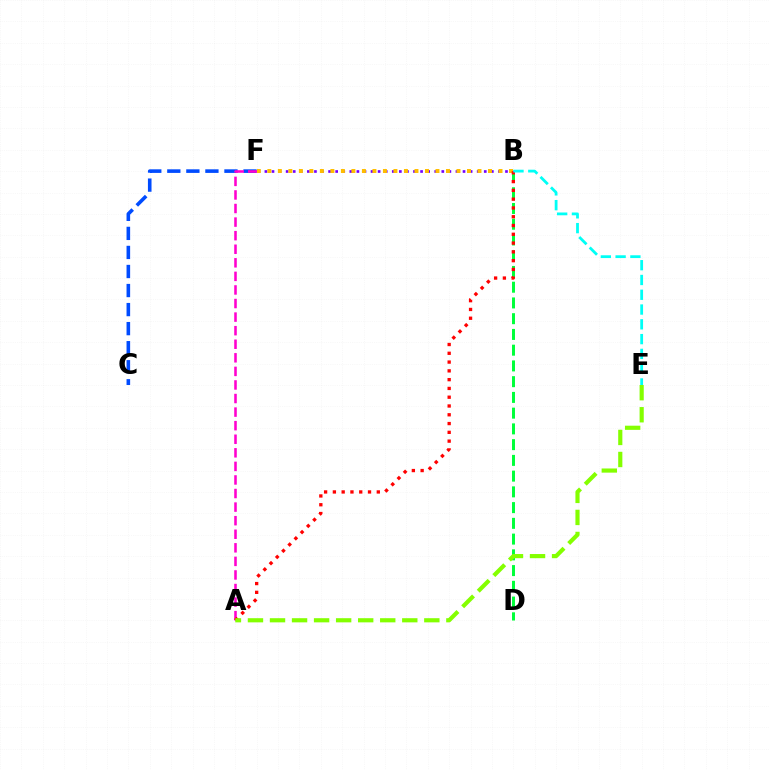{('C', 'F'): [{'color': '#004bff', 'line_style': 'dashed', 'thickness': 2.59}], ('B', 'F'): [{'color': '#7200ff', 'line_style': 'dotted', 'thickness': 1.92}, {'color': '#ffbd00', 'line_style': 'dotted', 'thickness': 2.85}], ('A', 'F'): [{'color': '#ff00cf', 'line_style': 'dashed', 'thickness': 1.84}], ('B', 'D'): [{'color': '#00ff39', 'line_style': 'dashed', 'thickness': 2.14}], ('A', 'B'): [{'color': '#ff0000', 'line_style': 'dotted', 'thickness': 2.39}], ('A', 'E'): [{'color': '#84ff00', 'line_style': 'dashed', 'thickness': 2.99}], ('B', 'E'): [{'color': '#00fff6', 'line_style': 'dashed', 'thickness': 2.01}]}